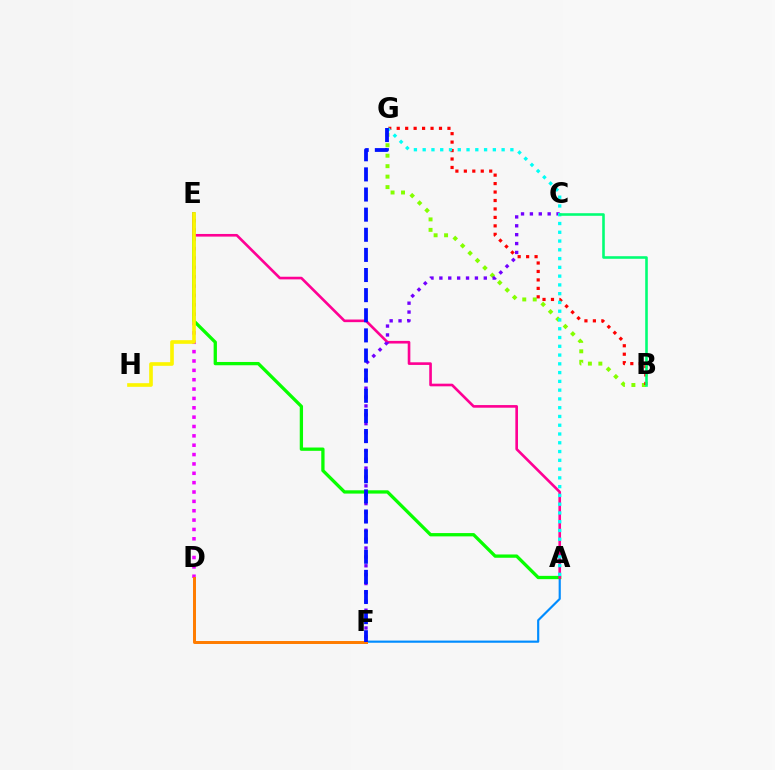{('A', 'F'): [{'color': '#008cff', 'line_style': 'solid', 'thickness': 1.56}], ('D', 'E'): [{'color': '#ee00ff', 'line_style': 'dotted', 'thickness': 2.54}], ('A', 'E'): [{'color': '#08ff00', 'line_style': 'solid', 'thickness': 2.37}, {'color': '#ff0094', 'line_style': 'solid', 'thickness': 1.9}], ('B', 'G'): [{'color': '#84ff00', 'line_style': 'dotted', 'thickness': 2.84}, {'color': '#ff0000', 'line_style': 'dotted', 'thickness': 2.3}], ('E', 'H'): [{'color': '#fcf500', 'line_style': 'solid', 'thickness': 2.62}], ('C', 'F'): [{'color': '#7200ff', 'line_style': 'dotted', 'thickness': 2.41}], ('A', 'G'): [{'color': '#00fff6', 'line_style': 'dotted', 'thickness': 2.38}], ('D', 'F'): [{'color': '#ff7c00', 'line_style': 'solid', 'thickness': 2.14}], ('B', 'C'): [{'color': '#00ff74', 'line_style': 'solid', 'thickness': 1.86}], ('F', 'G'): [{'color': '#0010ff', 'line_style': 'dashed', 'thickness': 2.73}]}